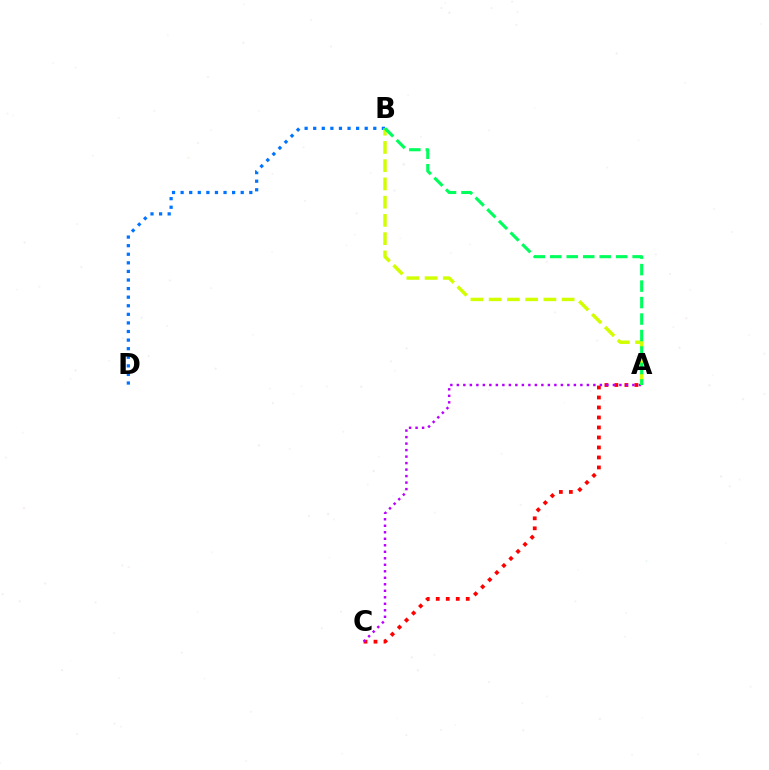{('A', 'C'): [{'color': '#ff0000', 'line_style': 'dotted', 'thickness': 2.72}, {'color': '#b900ff', 'line_style': 'dotted', 'thickness': 1.77}], ('B', 'D'): [{'color': '#0074ff', 'line_style': 'dotted', 'thickness': 2.33}], ('A', 'B'): [{'color': '#d1ff00', 'line_style': 'dashed', 'thickness': 2.48}, {'color': '#00ff5c', 'line_style': 'dashed', 'thickness': 2.24}]}